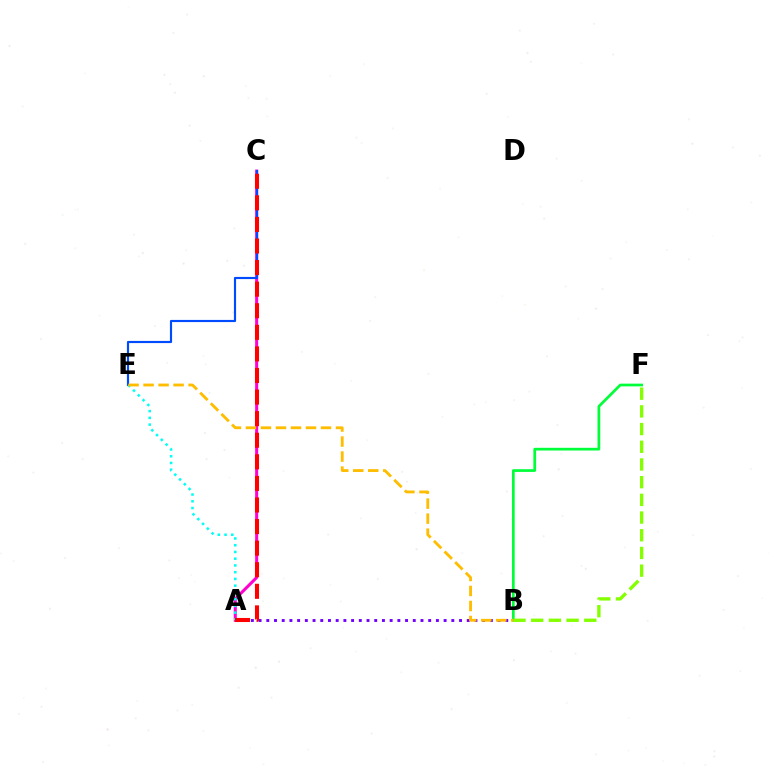{('A', 'B'): [{'color': '#7200ff', 'line_style': 'dotted', 'thickness': 2.09}], ('B', 'F'): [{'color': '#00ff39', 'line_style': 'solid', 'thickness': 1.95}, {'color': '#84ff00', 'line_style': 'dashed', 'thickness': 2.4}], ('A', 'C'): [{'color': '#ff00cf', 'line_style': 'solid', 'thickness': 2.18}, {'color': '#ff0000', 'line_style': 'dashed', 'thickness': 2.93}], ('C', 'E'): [{'color': '#004bff', 'line_style': 'solid', 'thickness': 1.55}], ('A', 'E'): [{'color': '#00fff6', 'line_style': 'dotted', 'thickness': 1.83}], ('B', 'E'): [{'color': '#ffbd00', 'line_style': 'dashed', 'thickness': 2.04}]}